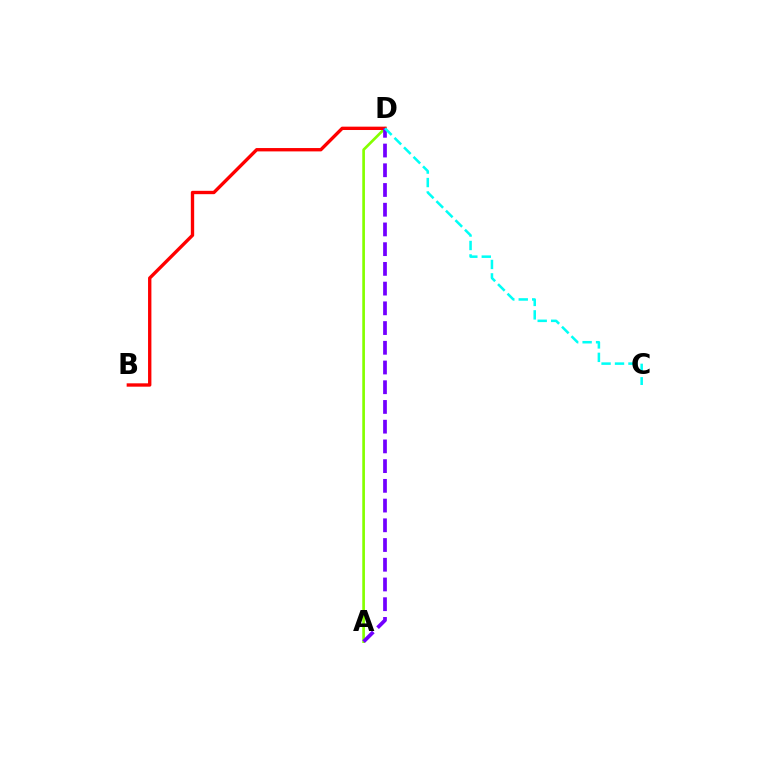{('A', 'D'): [{'color': '#84ff00', 'line_style': 'solid', 'thickness': 1.93}, {'color': '#7200ff', 'line_style': 'dashed', 'thickness': 2.68}], ('B', 'D'): [{'color': '#ff0000', 'line_style': 'solid', 'thickness': 2.41}], ('C', 'D'): [{'color': '#00fff6', 'line_style': 'dashed', 'thickness': 1.83}]}